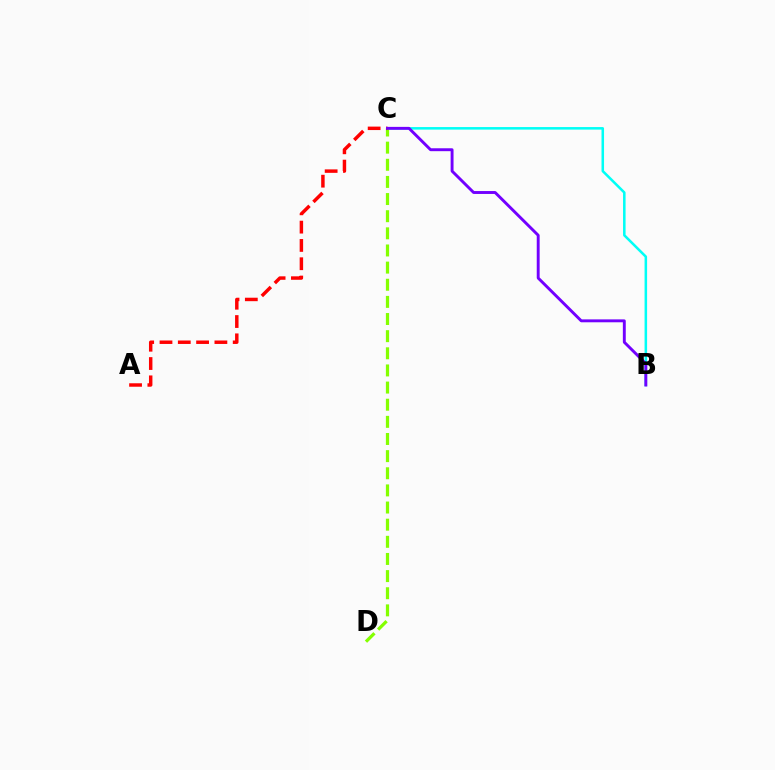{('B', 'C'): [{'color': '#00fff6', 'line_style': 'solid', 'thickness': 1.83}, {'color': '#7200ff', 'line_style': 'solid', 'thickness': 2.09}], ('C', 'D'): [{'color': '#84ff00', 'line_style': 'dashed', 'thickness': 2.33}], ('A', 'C'): [{'color': '#ff0000', 'line_style': 'dashed', 'thickness': 2.49}]}